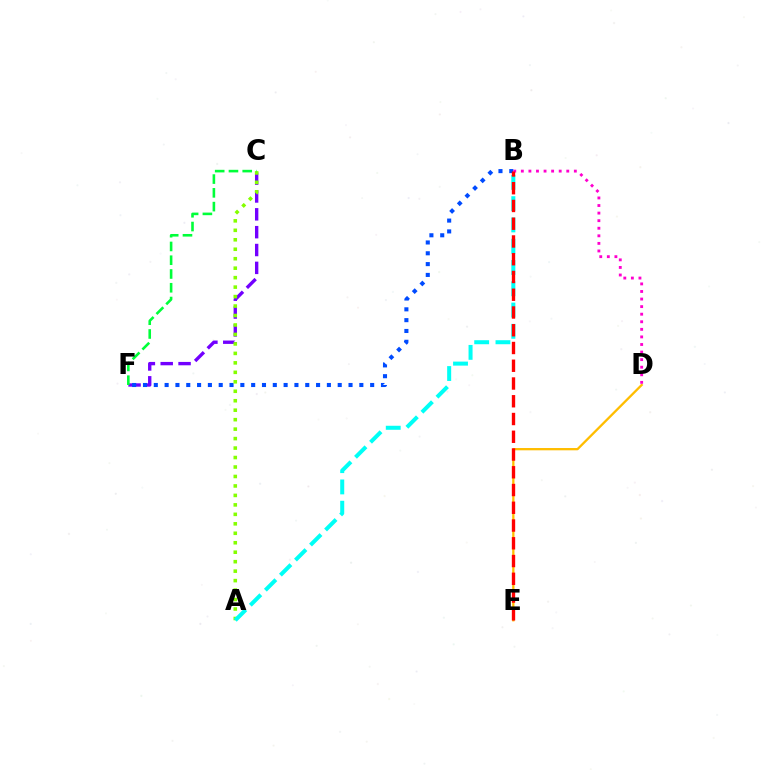{('C', 'F'): [{'color': '#7200ff', 'line_style': 'dashed', 'thickness': 2.42}, {'color': '#00ff39', 'line_style': 'dashed', 'thickness': 1.87}], ('B', 'F'): [{'color': '#004bff', 'line_style': 'dotted', 'thickness': 2.94}], ('A', 'C'): [{'color': '#84ff00', 'line_style': 'dotted', 'thickness': 2.57}], ('D', 'E'): [{'color': '#ffbd00', 'line_style': 'solid', 'thickness': 1.65}], ('A', 'B'): [{'color': '#00fff6', 'line_style': 'dashed', 'thickness': 2.89}], ('B', 'D'): [{'color': '#ff00cf', 'line_style': 'dotted', 'thickness': 2.06}], ('B', 'E'): [{'color': '#ff0000', 'line_style': 'dashed', 'thickness': 2.41}]}